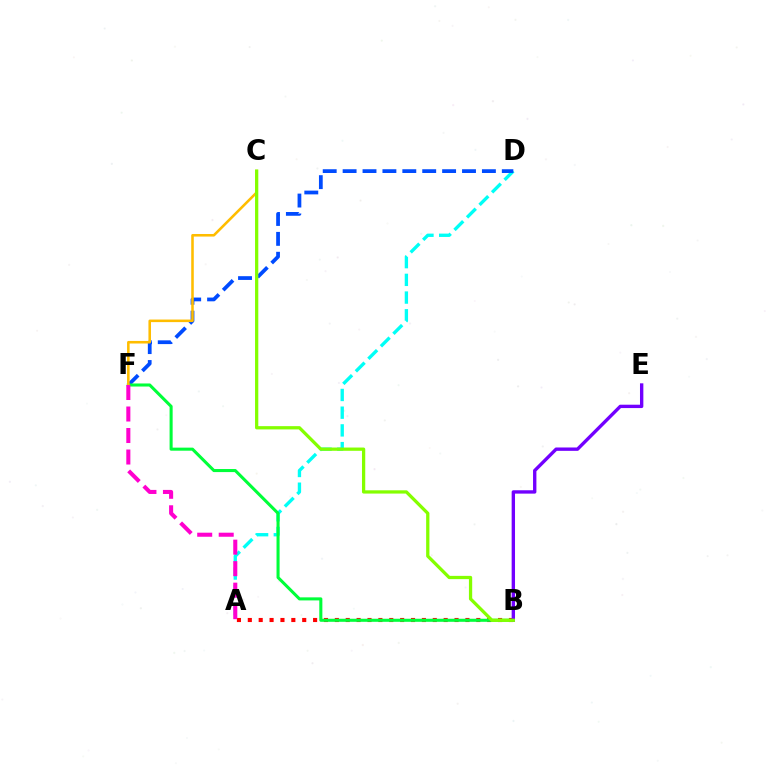{('A', 'D'): [{'color': '#00fff6', 'line_style': 'dashed', 'thickness': 2.41}], ('D', 'F'): [{'color': '#004bff', 'line_style': 'dashed', 'thickness': 2.7}], ('A', 'B'): [{'color': '#ff0000', 'line_style': 'dotted', 'thickness': 2.96}], ('B', 'F'): [{'color': '#00ff39', 'line_style': 'solid', 'thickness': 2.2}], ('C', 'F'): [{'color': '#ffbd00', 'line_style': 'solid', 'thickness': 1.85}], ('B', 'E'): [{'color': '#7200ff', 'line_style': 'solid', 'thickness': 2.42}], ('B', 'C'): [{'color': '#84ff00', 'line_style': 'solid', 'thickness': 2.35}], ('A', 'F'): [{'color': '#ff00cf', 'line_style': 'dashed', 'thickness': 2.92}]}